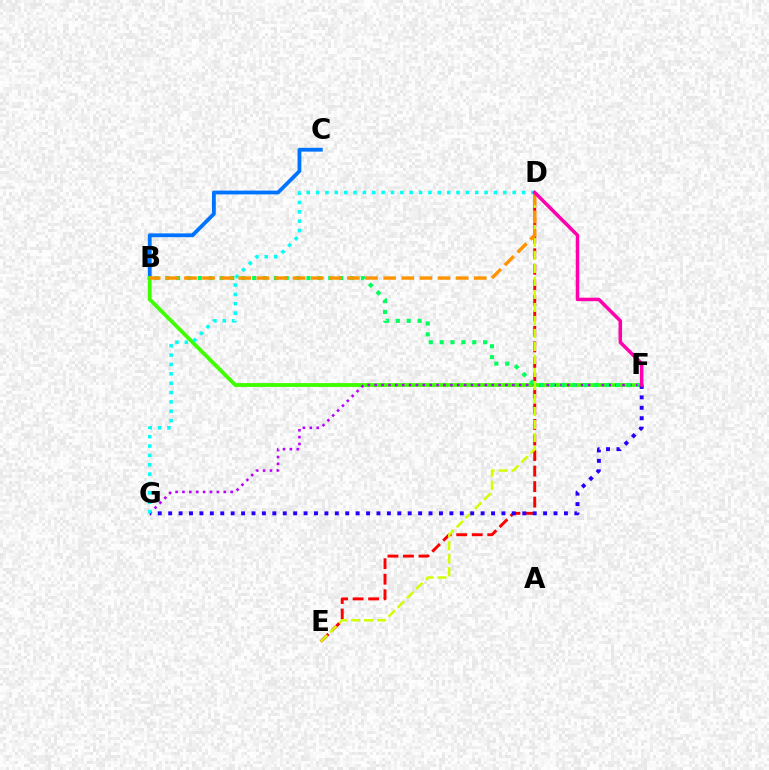{('B', 'C'): [{'color': '#0074ff', 'line_style': 'solid', 'thickness': 2.73}], ('D', 'E'): [{'color': '#ff0000', 'line_style': 'dashed', 'thickness': 2.11}, {'color': '#d1ff00', 'line_style': 'dashed', 'thickness': 1.77}], ('B', 'F'): [{'color': '#3dff00', 'line_style': 'solid', 'thickness': 2.74}, {'color': '#00ff5c', 'line_style': 'dotted', 'thickness': 2.95}], ('F', 'G'): [{'color': '#b900ff', 'line_style': 'dotted', 'thickness': 1.87}, {'color': '#2500ff', 'line_style': 'dotted', 'thickness': 2.83}], ('D', 'G'): [{'color': '#00fff6', 'line_style': 'dotted', 'thickness': 2.54}], ('B', 'D'): [{'color': '#ff9400', 'line_style': 'dashed', 'thickness': 2.46}], ('D', 'F'): [{'color': '#ff00ac', 'line_style': 'solid', 'thickness': 2.51}]}